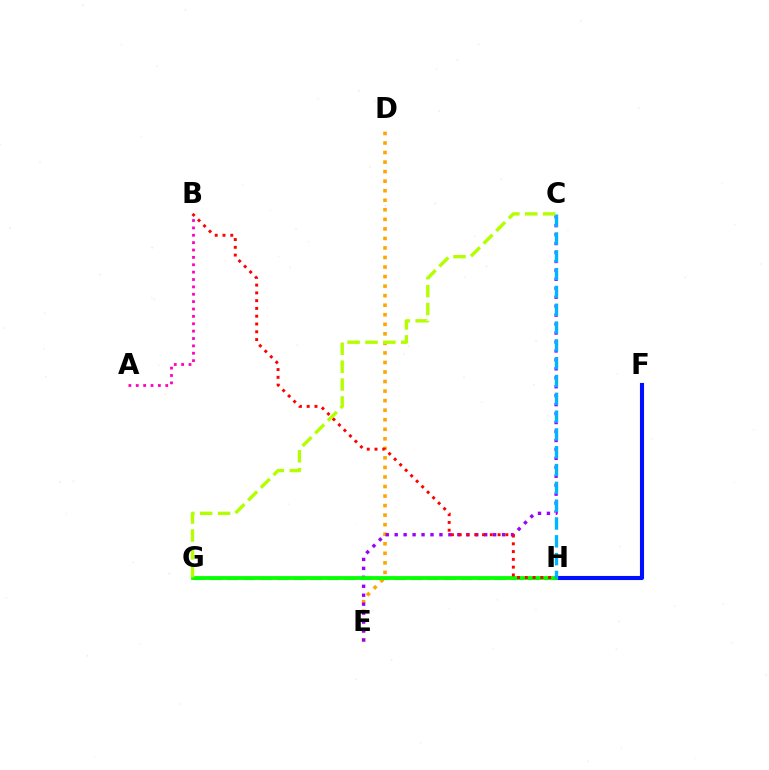{('G', 'H'): [{'color': '#00ff9d', 'line_style': 'dashed', 'thickness': 2.27}, {'color': '#08ff00', 'line_style': 'solid', 'thickness': 2.73}], ('D', 'E'): [{'color': '#ffa500', 'line_style': 'dotted', 'thickness': 2.59}], ('F', 'H'): [{'color': '#0010ff', 'line_style': 'solid', 'thickness': 2.95}], ('C', 'E'): [{'color': '#9b00ff', 'line_style': 'dotted', 'thickness': 2.43}], ('A', 'B'): [{'color': '#ff00bd', 'line_style': 'dotted', 'thickness': 2.0}], ('C', 'H'): [{'color': '#00b5ff', 'line_style': 'dashed', 'thickness': 2.42}], ('C', 'G'): [{'color': '#b3ff00', 'line_style': 'dashed', 'thickness': 2.43}], ('B', 'H'): [{'color': '#ff0000', 'line_style': 'dotted', 'thickness': 2.11}]}